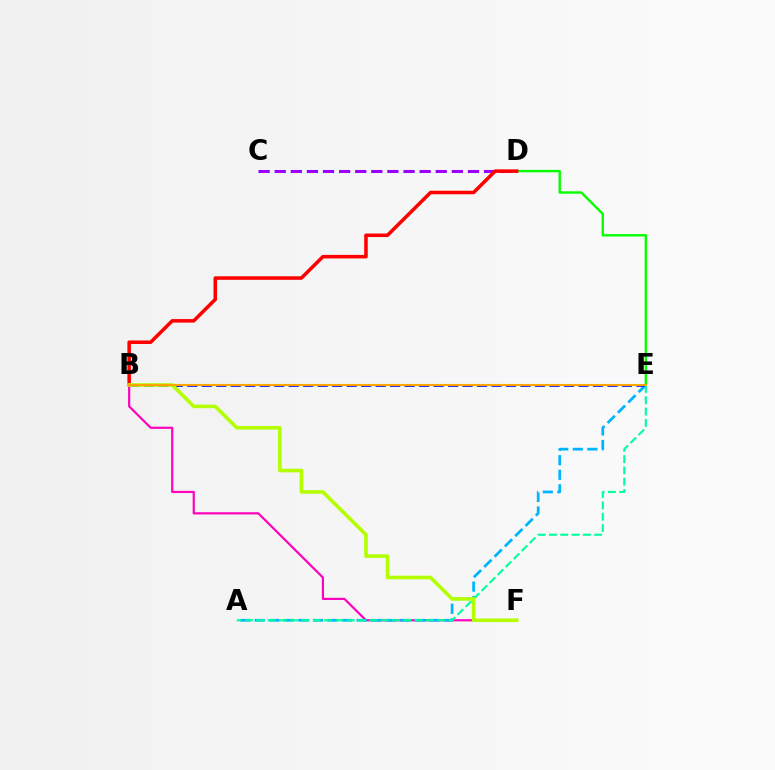{('B', 'F'): [{'color': '#ff00bd', 'line_style': 'solid', 'thickness': 1.57}, {'color': '#b3ff00', 'line_style': 'solid', 'thickness': 2.58}], ('D', 'E'): [{'color': '#08ff00', 'line_style': 'solid', 'thickness': 1.73}], ('A', 'E'): [{'color': '#00b5ff', 'line_style': 'dashed', 'thickness': 1.98}, {'color': '#00ff9d', 'line_style': 'dashed', 'thickness': 1.54}], ('C', 'D'): [{'color': '#9b00ff', 'line_style': 'dashed', 'thickness': 2.19}], ('B', 'D'): [{'color': '#ff0000', 'line_style': 'solid', 'thickness': 2.54}], ('B', 'E'): [{'color': '#0010ff', 'line_style': 'dashed', 'thickness': 1.97}, {'color': '#ffa500', 'line_style': 'solid', 'thickness': 1.51}]}